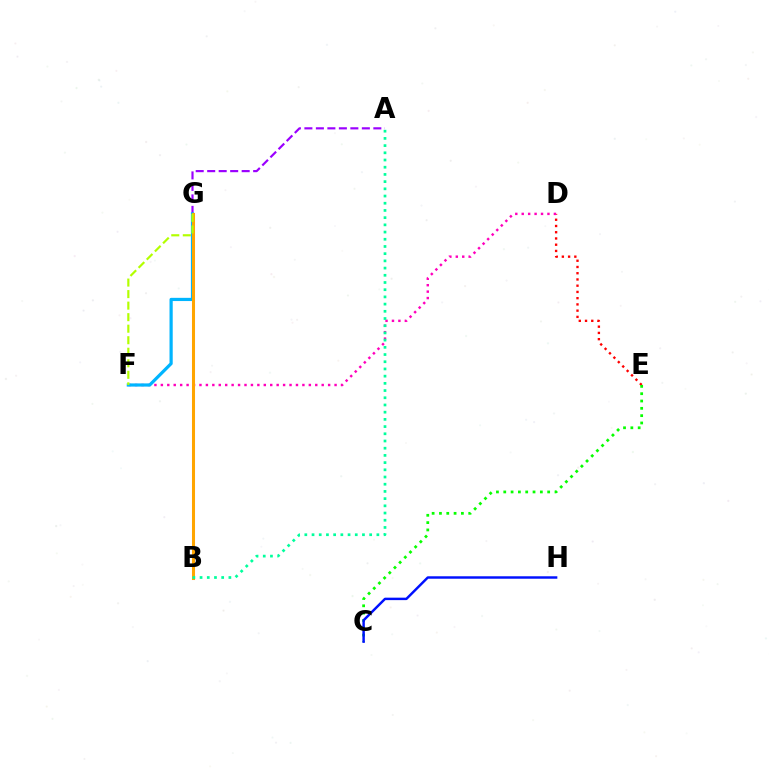{('D', 'E'): [{'color': '#ff0000', 'line_style': 'dotted', 'thickness': 1.69}], ('A', 'G'): [{'color': '#9b00ff', 'line_style': 'dashed', 'thickness': 1.56}], ('D', 'F'): [{'color': '#ff00bd', 'line_style': 'dotted', 'thickness': 1.75}], ('C', 'E'): [{'color': '#08ff00', 'line_style': 'dotted', 'thickness': 1.99}], ('C', 'H'): [{'color': '#0010ff', 'line_style': 'solid', 'thickness': 1.77}], ('F', 'G'): [{'color': '#00b5ff', 'line_style': 'solid', 'thickness': 2.31}, {'color': '#b3ff00', 'line_style': 'dashed', 'thickness': 1.57}], ('B', 'G'): [{'color': '#ffa500', 'line_style': 'solid', 'thickness': 2.2}], ('A', 'B'): [{'color': '#00ff9d', 'line_style': 'dotted', 'thickness': 1.96}]}